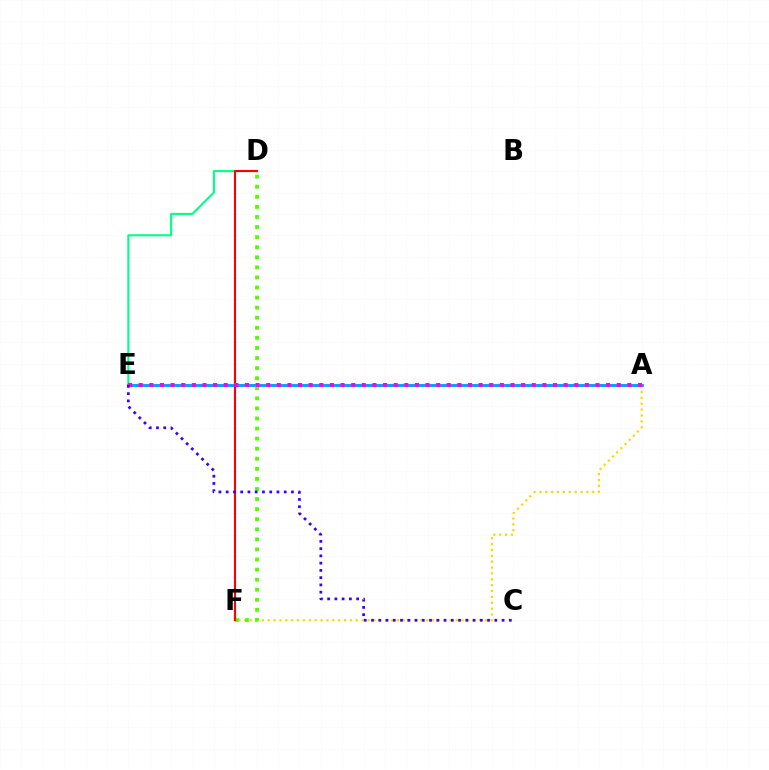{('A', 'F'): [{'color': '#ffd500', 'line_style': 'dotted', 'thickness': 1.6}], ('D', 'E'): [{'color': '#00ff86', 'line_style': 'solid', 'thickness': 1.5}], ('A', 'E'): [{'color': '#009eff', 'line_style': 'solid', 'thickness': 2.08}, {'color': '#ff00ed', 'line_style': 'dotted', 'thickness': 2.89}], ('D', 'F'): [{'color': '#4fff00', 'line_style': 'dotted', 'thickness': 2.74}, {'color': '#ff0000', 'line_style': 'solid', 'thickness': 1.52}], ('C', 'E'): [{'color': '#3700ff', 'line_style': 'dotted', 'thickness': 1.97}]}